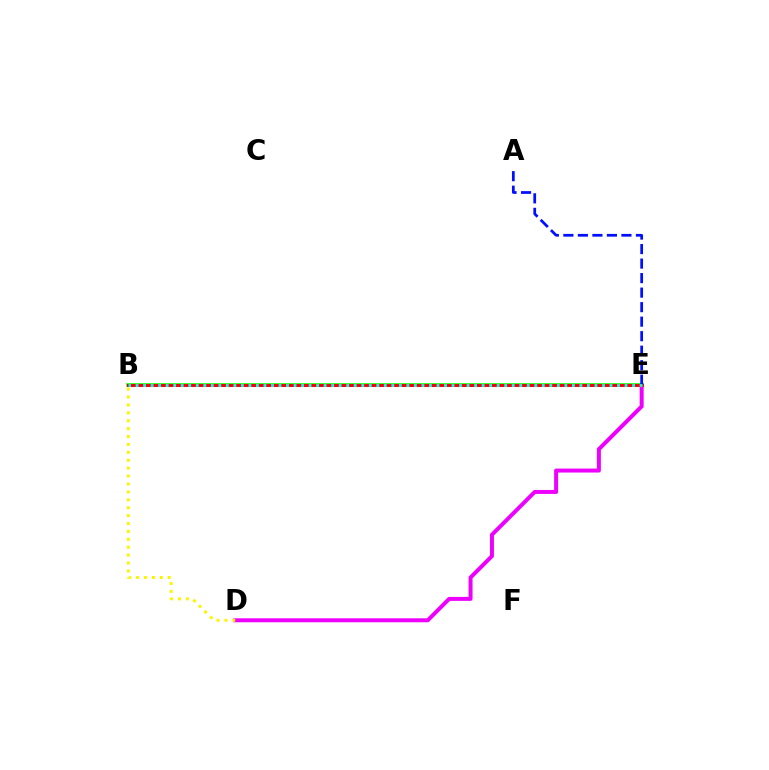{('D', 'E'): [{'color': '#ee00ff', 'line_style': 'solid', 'thickness': 2.87}], ('B', 'E'): [{'color': '#08ff00', 'line_style': 'solid', 'thickness': 2.57}, {'color': '#ff0000', 'line_style': 'solid', 'thickness': 2.17}, {'color': '#00fff6', 'line_style': 'dotted', 'thickness': 2.04}], ('B', 'D'): [{'color': '#fcf500', 'line_style': 'dotted', 'thickness': 2.15}], ('A', 'E'): [{'color': '#0010ff', 'line_style': 'dashed', 'thickness': 1.97}]}